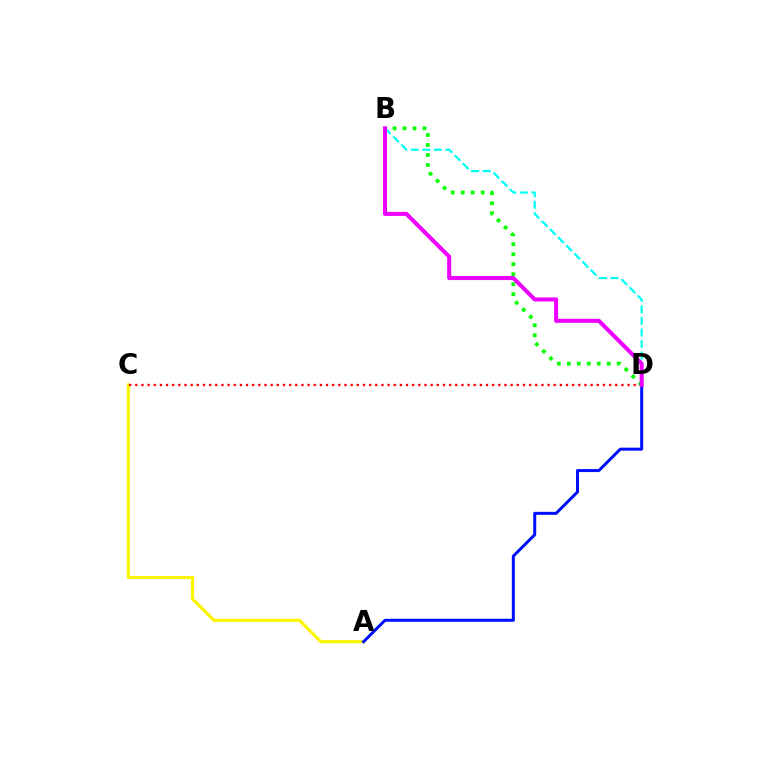{('B', 'D'): [{'color': '#00fff6', 'line_style': 'dashed', 'thickness': 1.57}, {'color': '#08ff00', 'line_style': 'dotted', 'thickness': 2.71}, {'color': '#ee00ff', 'line_style': 'solid', 'thickness': 2.9}], ('A', 'C'): [{'color': '#fcf500', 'line_style': 'solid', 'thickness': 2.26}], ('C', 'D'): [{'color': '#ff0000', 'line_style': 'dotted', 'thickness': 1.67}], ('A', 'D'): [{'color': '#0010ff', 'line_style': 'solid', 'thickness': 2.16}]}